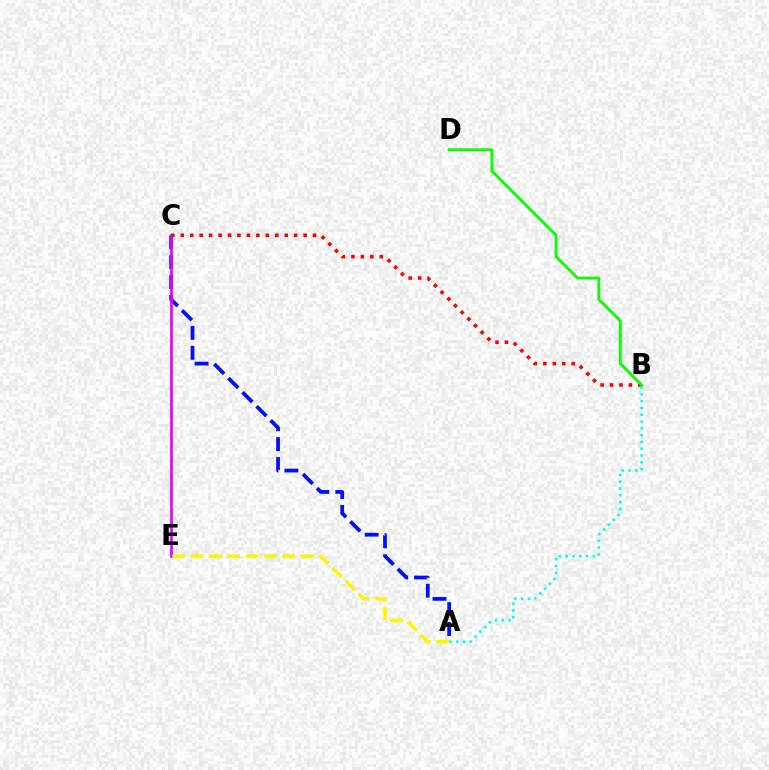{('A', 'C'): [{'color': '#0010ff', 'line_style': 'dashed', 'thickness': 2.7}], ('C', 'E'): [{'color': '#ee00ff', 'line_style': 'solid', 'thickness': 1.96}], ('B', 'C'): [{'color': '#ff0000', 'line_style': 'dotted', 'thickness': 2.57}], ('A', 'B'): [{'color': '#00fff6', 'line_style': 'dotted', 'thickness': 1.85}], ('B', 'D'): [{'color': '#08ff00', 'line_style': 'solid', 'thickness': 2.03}], ('A', 'E'): [{'color': '#fcf500', 'line_style': 'dashed', 'thickness': 2.49}]}